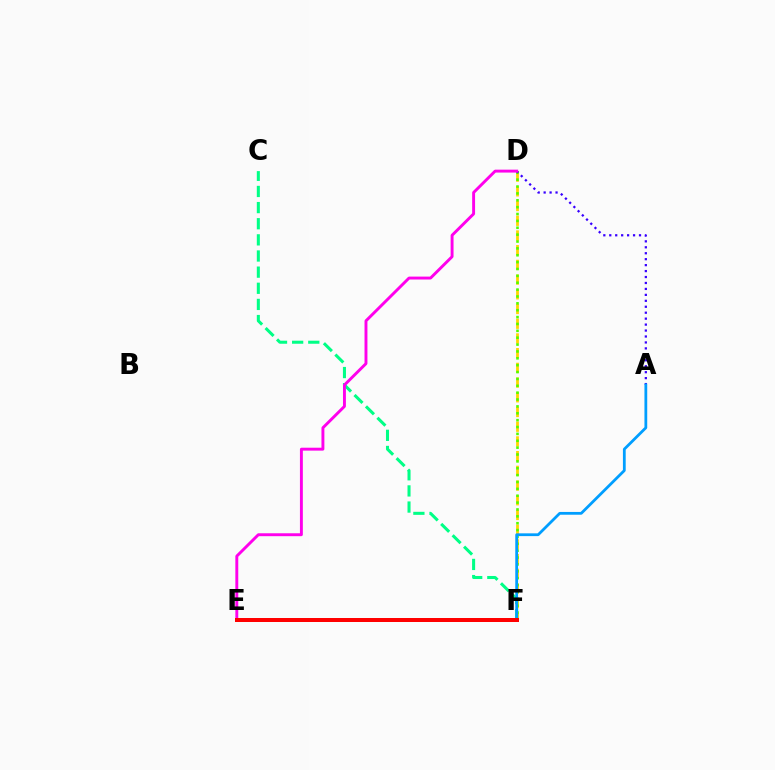{('D', 'F'): [{'color': '#ffd500', 'line_style': 'dashed', 'thickness': 2.0}, {'color': '#4fff00', 'line_style': 'dotted', 'thickness': 1.87}], ('C', 'F'): [{'color': '#00ff86', 'line_style': 'dashed', 'thickness': 2.19}], ('A', 'D'): [{'color': '#3700ff', 'line_style': 'dotted', 'thickness': 1.62}], ('D', 'E'): [{'color': '#ff00ed', 'line_style': 'solid', 'thickness': 2.1}], ('A', 'F'): [{'color': '#009eff', 'line_style': 'solid', 'thickness': 2.0}], ('E', 'F'): [{'color': '#ff0000', 'line_style': 'solid', 'thickness': 2.88}]}